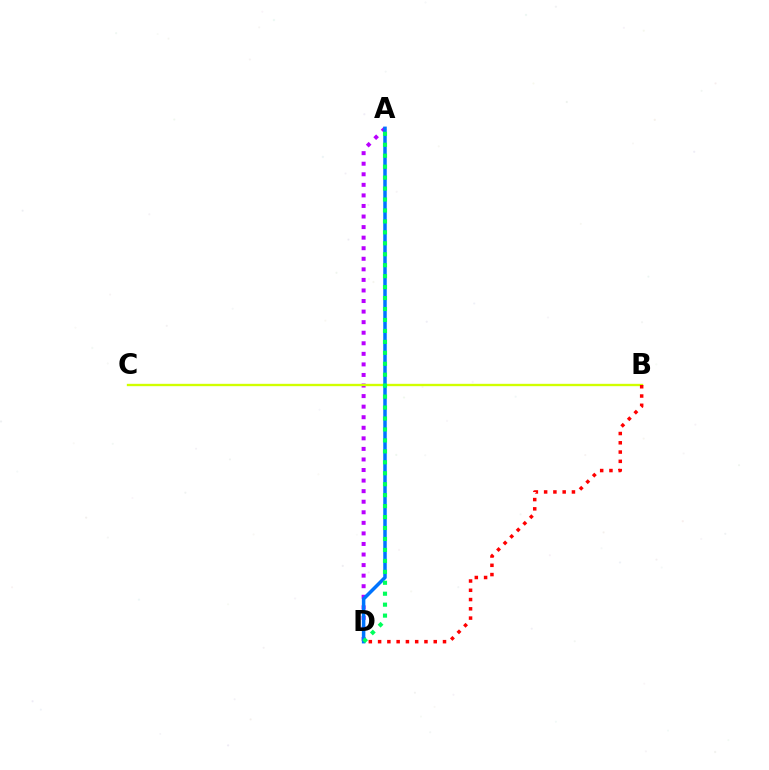{('A', 'D'): [{'color': '#b900ff', 'line_style': 'dotted', 'thickness': 2.87}, {'color': '#0074ff', 'line_style': 'solid', 'thickness': 2.52}, {'color': '#00ff5c', 'line_style': 'dotted', 'thickness': 2.98}], ('B', 'C'): [{'color': '#d1ff00', 'line_style': 'solid', 'thickness': 1.69}], ('B', 'D'): [{'color': '#ff0000', 'line_style': 'dotted', 'thickness': 2.52}]}